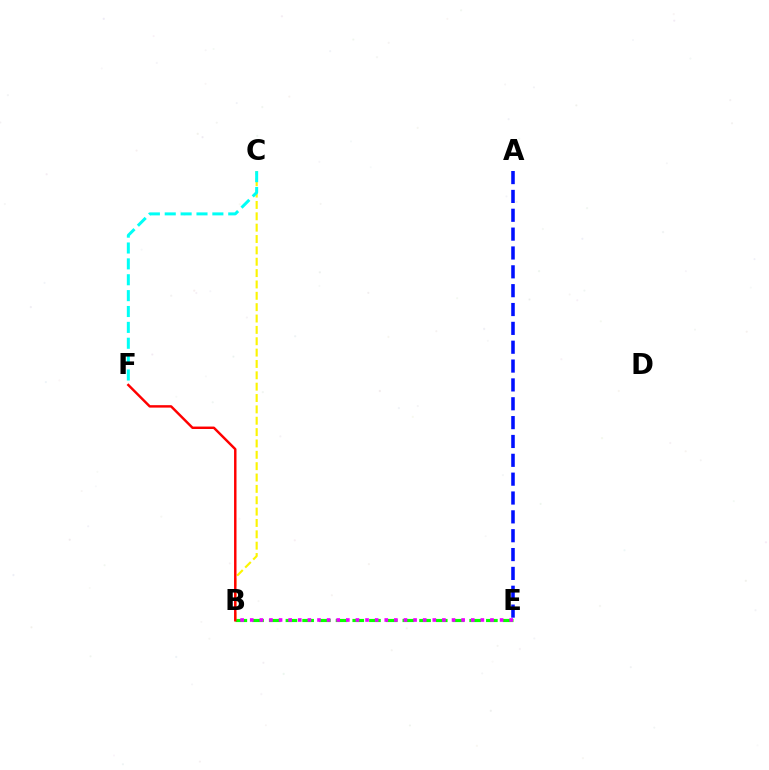{('B', 'E'): [{'color': '#08ff00', 'line_style': 'dashed', 'thickness': 2.27}, {'color': '#ee00ff', 'line_style': 'dotted', 'thickness': 2.61}], ('B', 'C'): [{'color': '#fcf500', 'line_style': 'dashed', 'thickness': 1.54}], ('A', 'E'): [{'color': '#0010ff', 'line_style': 'dashed', 'thickness': 2.56}], ('B', 'F'): [{'color': '#ff0000', 'line_style': 'solid', 'thickness': 1.76}], ('C', 'F'): [{'color': '#00fff6', 'line_style': 'dashed', 'thickness': 2.16}]}